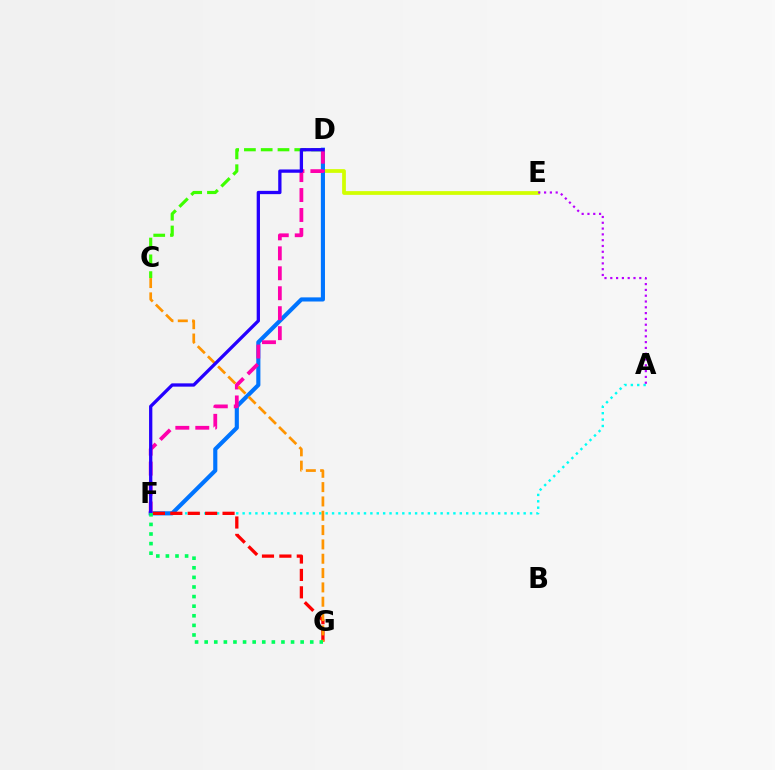{('A', 'F'): [{'color': '#00fff6', 'line_style': 'dotted', 'thickness': 1.74}], ('C', 'D'): [{'color': '#3dff00', 'line_style': 'dashed', 'thickness': 2.28}], ('D', 'E'): [{'color': '#d1ff00', 'line_style': 'solid', 'thickness': 2.69}], ('D', 'F'): [{'color': '#0074ff', 'line_style': 'solid', 'thickness': 2.97}, {'color': '#ff00ac', 'line_style': 'dashed', 'thickness': 2.71}, {'color': '#2500ff', 'line_style': 'solid', 'thickness': 2.37}], ('F', 'G'): [{'color': '#ff0000', 'line_style': 'dashed', 'thickness': 2.36}, {'color': '#00ff5c', 'line_style': 'dotted', 'thickness': 2.61}], ('C', 'G'): [{'color': '#ff9400', 'line_style': 'dashed', 'thickness': 1.95}], ('A', 'E'): [{'color': '#b900ff', 'line_style': 'dotted', 'thickness': 1.58}]}